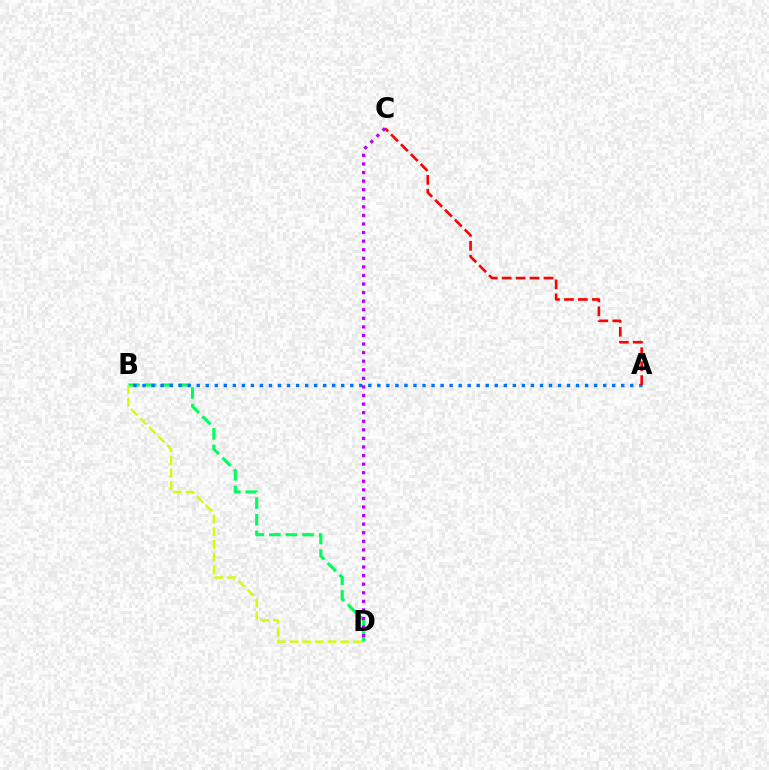{('B', 'D'): [{'color': '#00ff5c', 'line_style': 'dashed', 'thickness': 2.25}, {'color': '#d1ff00', 'line_style': 'dashed', 'thickness': 1.72}], ('A', 'B'): [{'color': '#0074ff', 'line_style': 'dotted', 'thickness': 2.45}], ('A', 'C'): [{'color': '#ff0000', 'line_style': 'dashed', 'thickness': 1.89}], ('C', 'D'): [{'color': '#b900ff', 'line_style': 'dotted', 'thickness': 2.33}]}